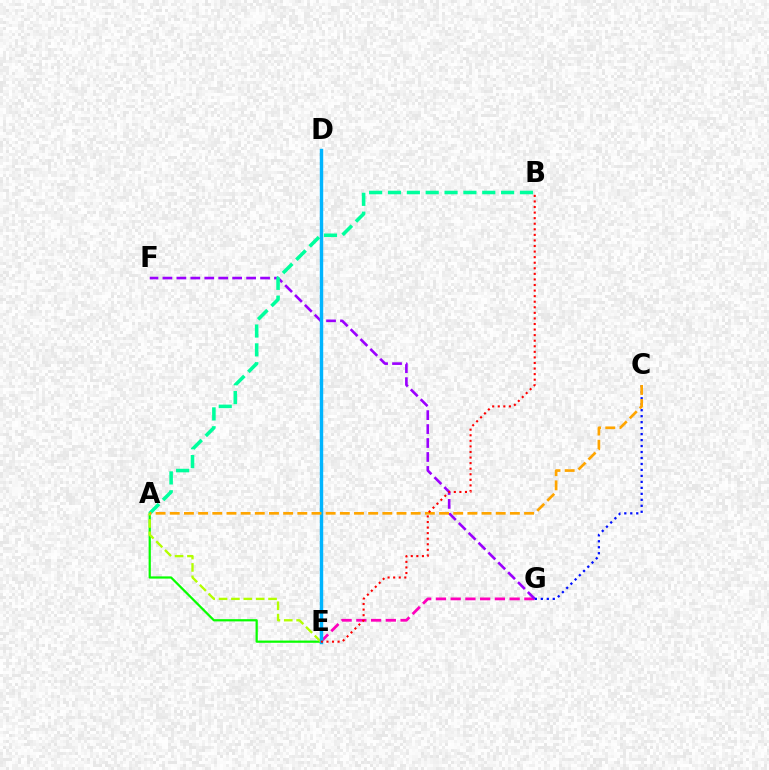{('E', 'G'): [{'color': '#ff00bd', 'line_style': 'dashed', 'thickness': 2.0}], ('F', 'G'): [{'color': '#9b00ff', 'line_style': 'dashed', 'thickness': 1.9}], ('A', 'E'): [{'color': '#08ff00', 'line_style': 'solid', 'thickness': 1.6}, {'color': '#b3ff00', 'line_style': 'dashed', 'thickness': 1.68}], ('D', 'E'): [{'color': '#00b5ff', 'line_style': 'solid', 'thickness': 2.46}], ('A', 'B'): [{'color': '#00ff9d', 'line_style': 'dashed', 'thickness': 2.56}], ('C', 'G'): [{'color': '#0010ff', 'line_style': 'dotted', 'thickness': 1.62}], ('A', 'C'): [{'color': '#ffa500', 'line_style': 'dashed', 'thickness': 1.93}], ('B', 'E'): [{'color': '#ff0000', 'line_style': 'dotted', 'thickness': 1.51}]}